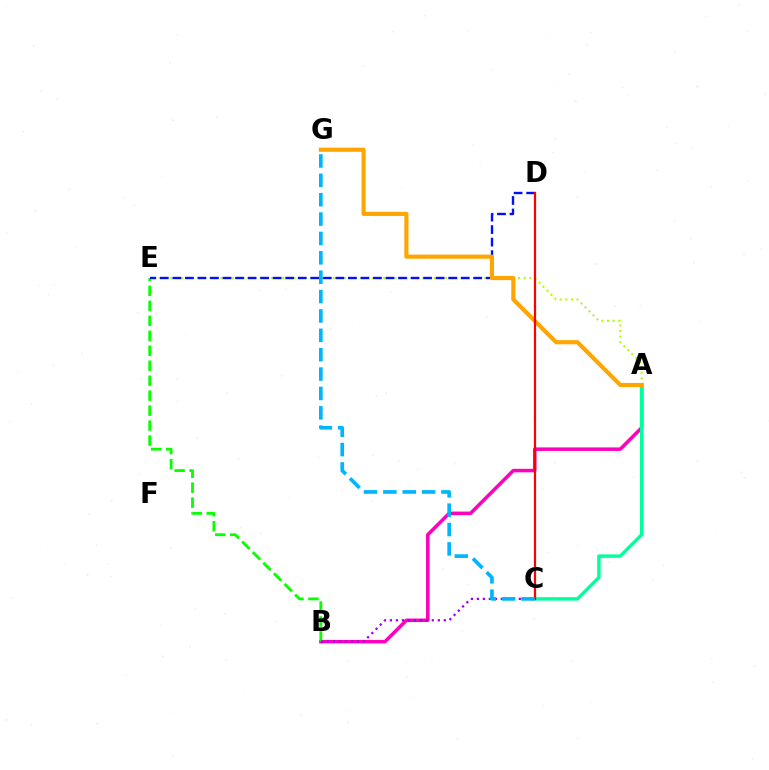{('A', 'B'): [{'color': '#ff00bd', 'line_style': 'solid', 'thickness': 2.53}], ('A', 'E'): [{'color': '#b3ff00', 'line_style': 'dotted', 'thickness': 1.53}], ('A', 'C'): [{'color': '#00ff9d', 'line_style': 'solid', 'thickness': 2.46}], ('B', 'E'): [{'color': '#08ff00', 'line_style': 'dashed', 'thickness': 2.03}], ('D', 'E'): [{'color': '#0010ff', 'line_style': 'dashed', 'thickness': 1.7}], ('A', 'G'): [{'color': '#ffa500', 'line_style': 'solid', 'thickness': 2.97}], ('B', 'C'): [{'color': '#9b00ff', 'line_style': 'dotted', 'thickness': 1.63}], ('C', 'D'): [{'color': '#ff0000', 'line_style': 'solid', 'thickness': 1.59}], ('C', 'G'): [{'color': '#00b5ff', 'line_style': 'dashed', 'thickness': 2.63}]}